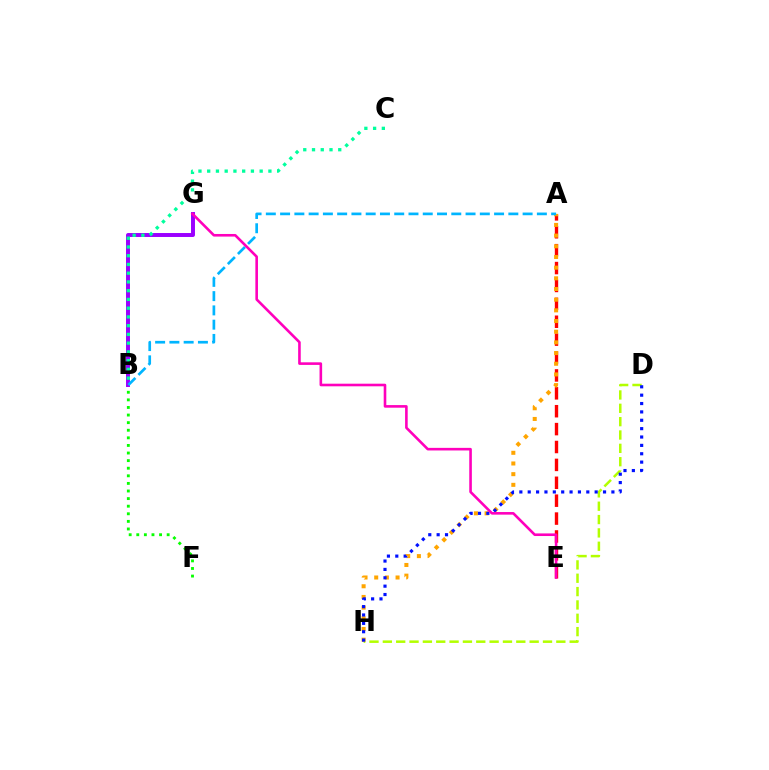{('D', 'H'): [{'color': '#b3ff00', 'line_style': 'dashed', 'thickness': 1.81}, {'color': '#0010ff', 'line_style': 'dotted', 'thickness': 2.27}], ('B', 'F'): [{'color': '#08ff00', 'line_style': 'dotted', 'thickness': 2.06}], ('A', 'E'): [{'color': '#ff0000', 'line_style': 'dashed', 'thickness': 2.43}], ('A', 'H'): [{'color': '#ffa500', 'line_style': 'dotted', 'thickness': 2.9}], ('B', 'G'): [{'color': '#9b00ff', 'line_style': 'solid', 'thickness': 2.85}], ('B', 'C'): [{'color': '#00ff9d', 'line_style': 'dotted', 'thickness': 2.38}], ('A', 'B'): [{'color': '#00b5ff', 'line_style': 'dashed', 'thickness': 1.94}], ('E', 'G'): [{'color': '#ff00bd', 'line_style': 'solid', 'thickness': 1.88}]}